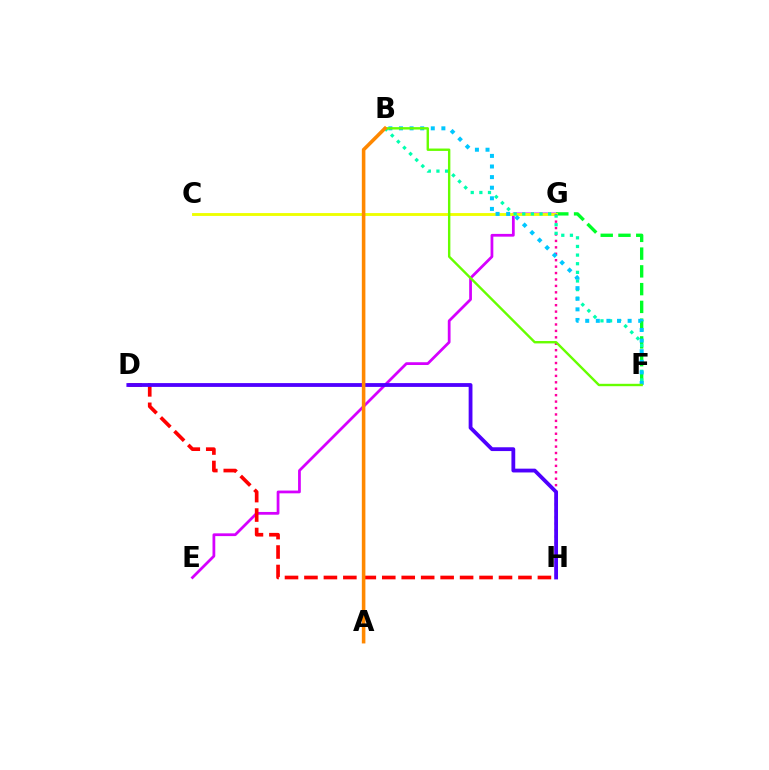{('E', 'G'): [{'color': '#d600ff', 'line_style': 'solid', 'thickness': 1.99}], ('D', 'H'): [{'color': '#ff0000', 'line_style': 'dashed', 'thickness': 2.64}, {'color': '#4f00ff', 'line_style': 'solid', 'thickness': 2.74}], ('F', 'G'): [{'color': '#00ff27', 'line_style': 'dashed', 'thickness': 2.41}], ('C', 'G'): [{'color': '#eeff00', 'line_style': 'solid', 'thickness': 2.06}], ('G', 'H'): [{'color': '#ff00a0', 'line_style': 'dotted', 'thickness': 1.75}], ('B', 'F'): [{'color': '#00ffaf', 'line_style': 'dotted', 'thickness': 2.34}, {'color': '#00c7ff', 'line_style': 'dotted', 'thickness': 2.88}, {'color': '#66ff00', 'line_style': 'solid', 'thickness': 1.72}], ('A', 'B'): [{'color': '#003fff', 'line_style': 'dashed', 'thickness': 1.76}, {'color': '#ff8800', 'line_style': 'solid', 'thickness': 2.56}]}